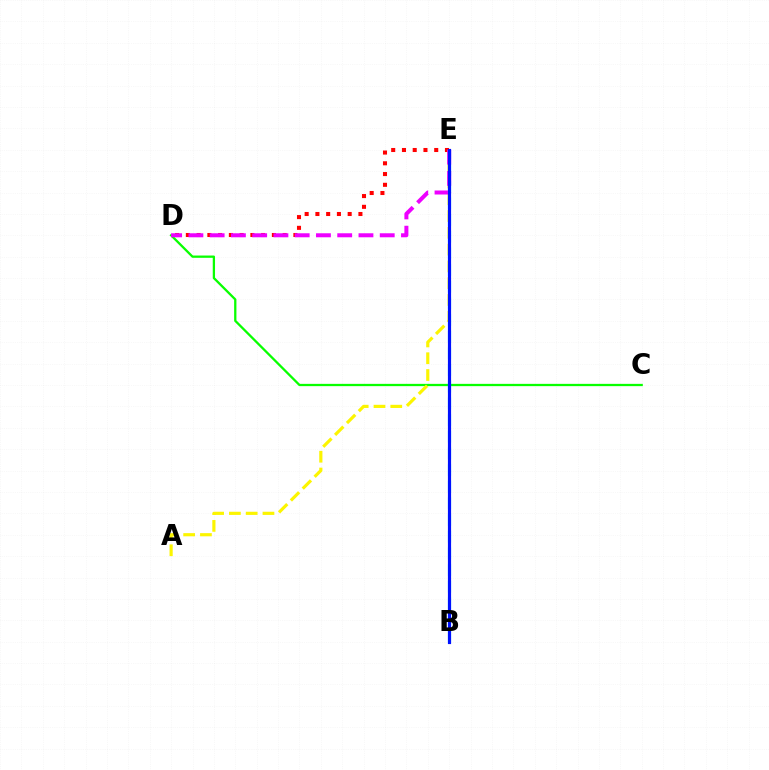{('C', 'D'): [{'color': '#08ff00', 'line_style': 'solid', 'thickness': 1.64}], ('D', 'E'): [{'color': '#ff0000', 'line_style': 'dotted', 'thickness': 2.92}, {'color': '#ee00ff', 'line_style': 'dashed', 'thickness': 2.89}], ('B', 'E'): [{'color': '#00fff6', 'line_style': 'dashed', 'thickness': 2.26}, {'color': '#0010ff', 'line_style': 'solid', 'thickness': 2.28}], ('A', 'E'): [{'color': '#fcf500', 'line_style': 'dashed', 'thickness': 2.28}]}